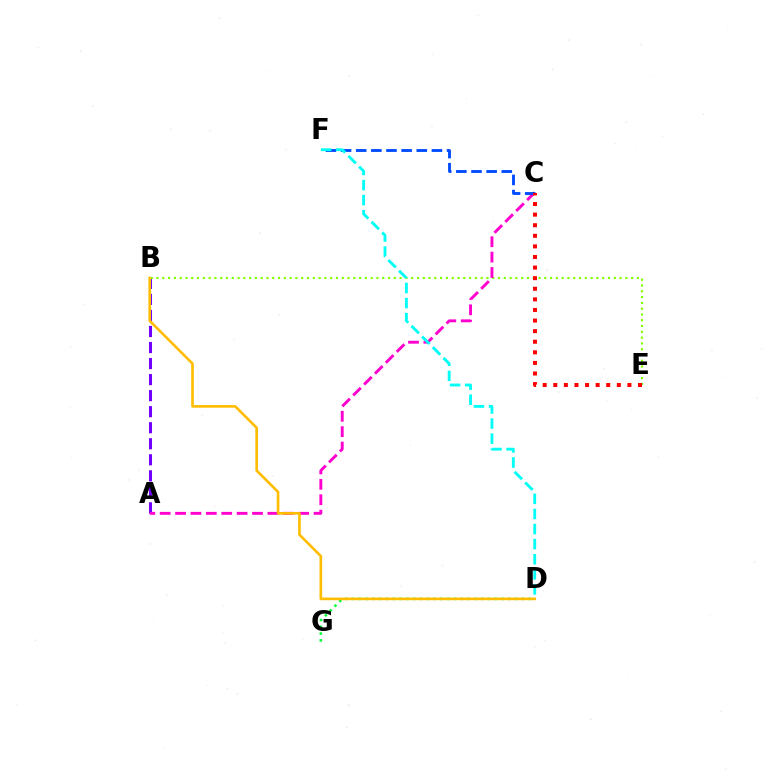{('A', 'B'): [{'color': '#7200ff', 'line_style': 'dashed', 'thickness': 2.18}], ('D', 'G'): [{'color': '#00ff39', 'line_style': 'dotted', 'thickness': 1.85}], ('B', 'E'): [{'color': '#84ff00', 'line_style': 'dotted', 'thickness': 1.57}], ('A', 'C'): [{'color': '#ff00cf', 'line_style': 'dashed', 'thickness': 2.09}], ('C', 'F'): [{'color': '#004bff', 'line_style': 'dashed', 'thickness': 2.06}], ('B', 'D'): [{'color': '#ffbd00', 'line_style': 'solid', 'thickness': 1.9}], ('C', 'E'): [{'color': '#ff0000', 'line_style': 'dotted', 'thickness': 2.88}], ('D', 'F'): [{'color': '#00fff6', 'line_style': 'dashed', 'thickness': 2.05}]}